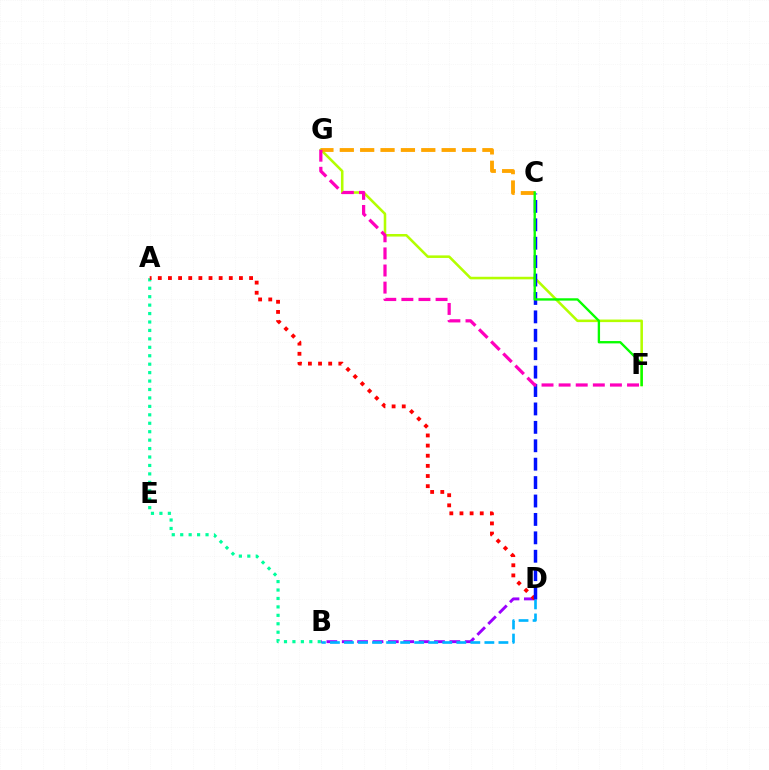{('B', 'D'): [{'color': '#9b00ff', 'line_style': 'dashed', 'thickness': 2.09}, {'color': '#00b5ff', 'line_style': 'dashed', 'thickness': 1.91}], ('A', 'B'): [{'color': '#00ff9d', 'line_style': 'dotted', 'thickness': 2.29}], ('F', 'G'): [{'color': '#b3ff00', 'line_style': 'solid', 'thickness': 1.84}, {'color': '#ff00bd', 'line_style': 'dashed', 'thickness': 2.32}], ('A', 'D'): [{'color': '#ff0000', 'line_style': 'dotted', 'thickness': 2.76}], ('C', 'D'): [{'color': '#0010ff', 'line_style': 'dashed', 'thickness': 2.5}], ('C', 'G'): [{'color': '#ffa500', 'line_style': 'dashed', 'thickness': 2.77}], ('C', 'F'): [{'color': '#08ff00', 'line_style': 'solid', 'thickness': 1.69}]}